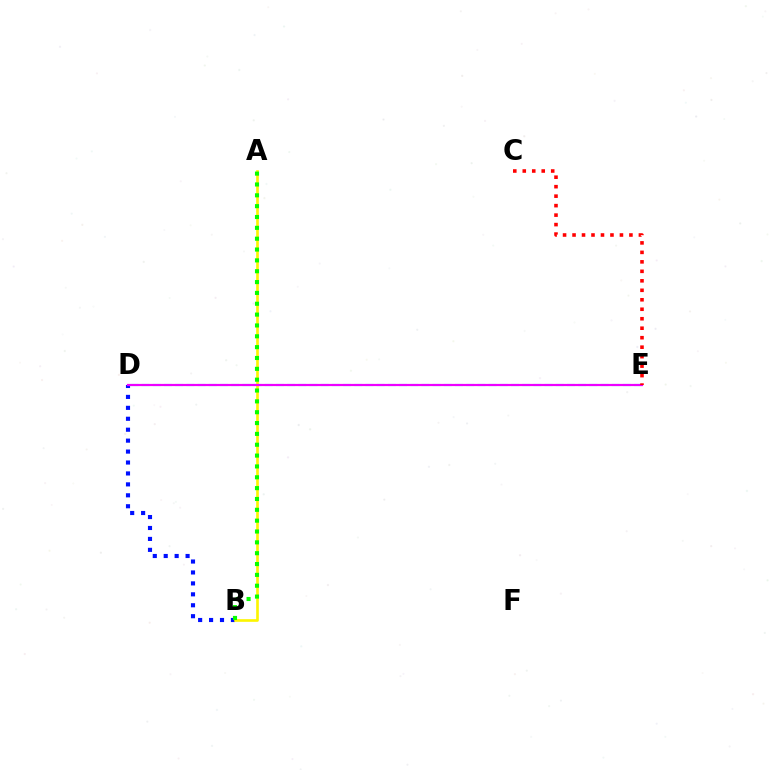{('D', 'E'): [{'color': '#00fff6', 'line_style': 'dashed', 'thickness': 1.52}, {'color': '#ee00ff', 'line_style': 'solid', 'thickness': 1.58}], ('B', 'D'): [{'color': '#0010ff', 'line_style': 'dotted', 'thickness': 2.97}], ('A', 'B'): [{'color': '#fcf500', 'line_style': 'solid', 'thickness': 1.91}, {'color': '#08ff00', 'line_style': 'dotted', 'thickness': 2.95}], ('C', 'E'): [{'color': '#ff0000', 'line_style': 'dotted', 'thickness': 2.58}]}